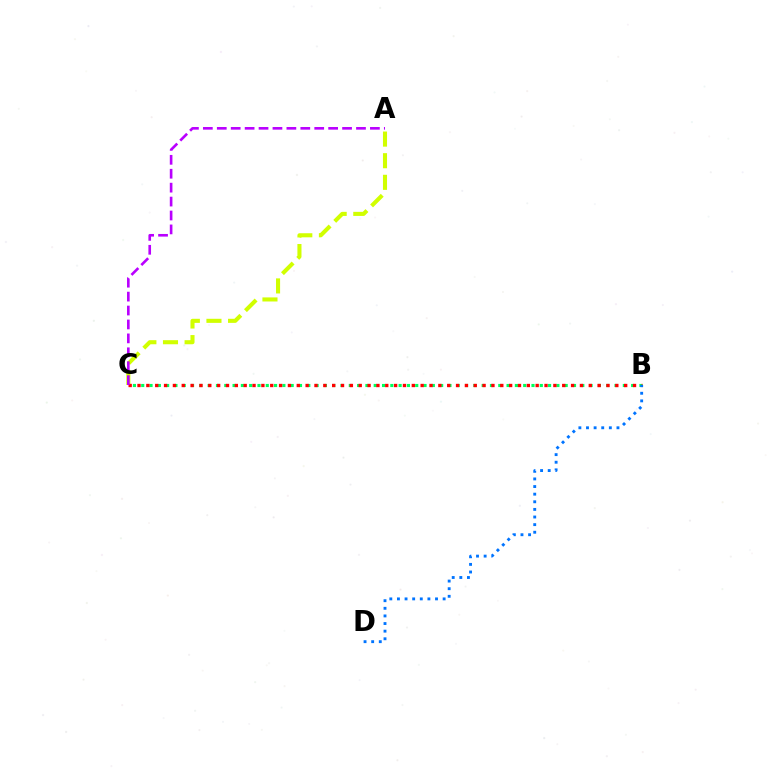{('A', 'C'): [{'color': '#d1ff00', 'line_style': 'dashed', 'thickness': 2.94}, {'color': '#b900ff', 'line_style': 'dashed', 'thickness': 1.89}], ('B', 'C'): [{'color': '#00ff5c', 'line_style': 'dotted', 'thickness': 2.26}, {'color': '#ff0000', 'line_style': 'dotted', 'thickness': 2.4}], ('B', 'D'): [{'color': '#0074ff', 'line_style': 'dotted', 'thickness': 2.07}]}